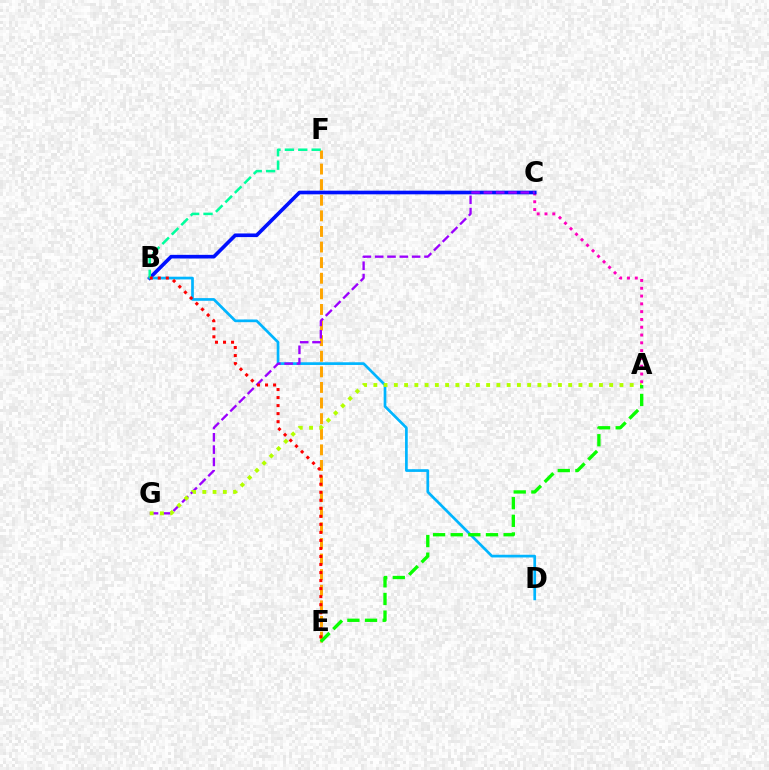{('A', 'C'): [{'color': '#ff00bd', 'line_style': 'dotted', 'thickness': 2.12}], ('E', 'F'): [{'color': '#ffa500', 'line_style': 'dashed', 'thickness': 2.12}], ('B', 'C'): [{'color': '#0010ff', 'line_style': 'solid', 'thickness': 2.63}], ('B', 'D'): [{'color': '#00b5ff', 'line_style': 'solid', 'thickness': 1.95}], ('B', 'F'): [{'color': '#00ff9d', 'line_style': 'dashed', 'thickness': 1.82}], ('C', 'G'): [{'color': '#9b00ff', 'line_style': 'dashed', 'thickness': 1.67}], ('A', 'G'): [{'color': '#b3ff00', 'line_style': 'dotted', 'thickness': 2.79}], ('A', 'E'): [{'color': '#08ff00', 'line_style': 'dashed', 'thickness': 2.4}], ('B', 'E'): [{'color': '#ff0000', 'line_style': 'dotted', 'thickness': 2.18}]}